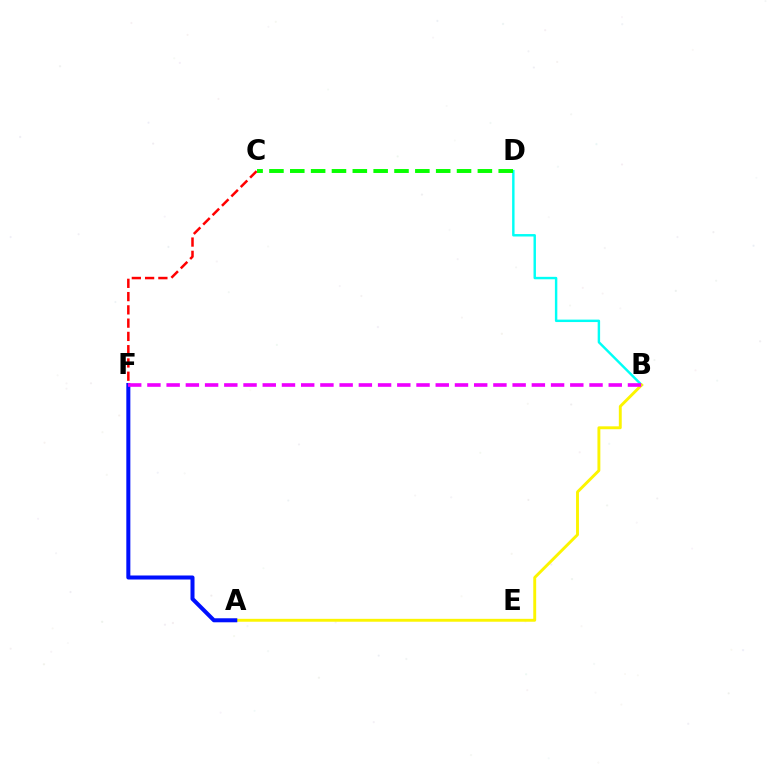{('B', 'D'): [{'color': '#00fff6', 'line_style': 'solid', 'thickness': 1.75}], ('A', 'B'): [{'color': '#fcf500', 'line_style': 'solid', 'thickness': 2.09}], ('A', 'F'): [{'color': '#0010ff', 'line_style': 'solid', 'thickness': 2.89}], ('B', 'F'): [{'color': '#ee00ff', 'line_style': 'dashed', 'thickness': 2.61}], ('C', 'F'): [{'color': '#ff0000', 'line_style': 'dashed', 'thickness': 1.8}], ('C', 'D'): [{'color': '#08ff00', 'line_style': 'dashed', 'thickness': 2.83}]}